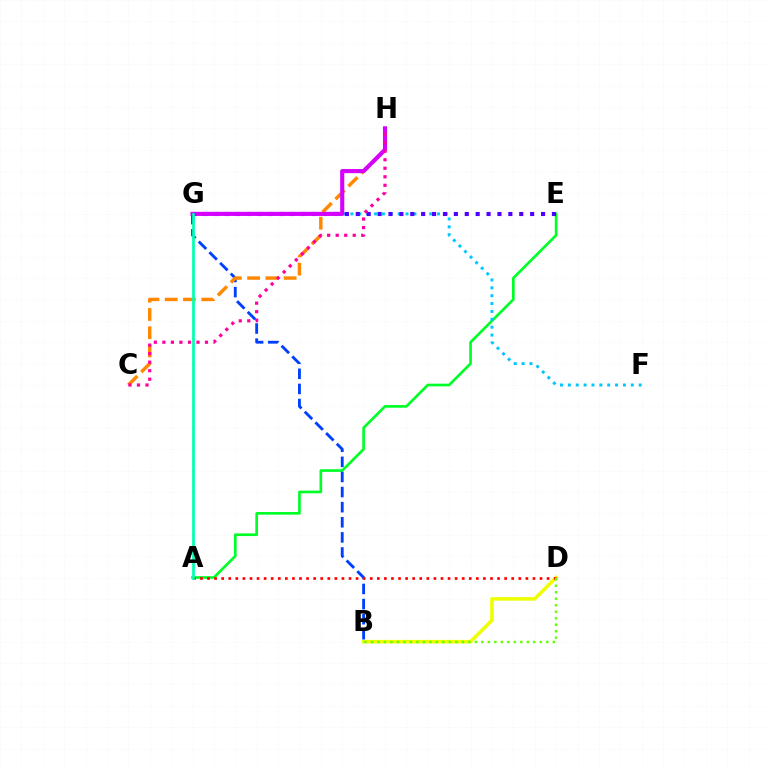{('A', 'E'): [{'color': '#00ff27', 'line_style': 'solid', 'thickness': 1.92}], ('F', 'G'): [{'color': '#00c7ff', 'line_style': 'dotted', 'thickness': 2.14}], ('B', 'G'): [{'color': '#003fff', 'line_style': 'dashed', 'thickness': 2.05}], ('B', 'D'): [{'color': '#eeff00', 'line_style': 'solid', 'thickness': 2.54}, {'color': '#66ff00', 'line_style': 'dotted', 'thickness': 1.77}], ('E', 'G'): [{'color': '#4f00ff', 'line_style': 'dotted', 'thickness': 2.96}], ('A', 'D'): [{'color': '#ff0000', 'line_style': 'dotted', 'thickness': 1.92}], ('C', 'H'): [{'color': '#ff8800', 'line_style': 'dashed', 'thickness': 2.48}, {'color': '#ff00a0', 'line_style': 'dotted', 'thickness': 2.32}], ('G', 'H'): [{'color': '#d600ff', 'line_style': 'solid', 'thickness': 2.96}], ('A', 'G'): [{'color': '#00ffaf', 'line_style': 'solid', 'thickness': 1.96}]}